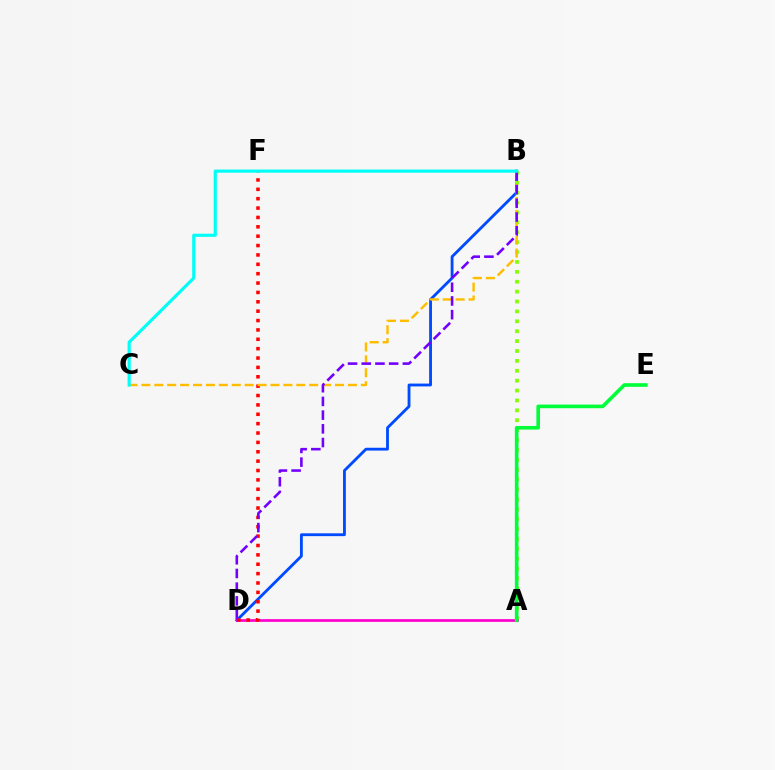{('B', 'D'): [{'color': '#004bff', 'line_style': 'solid', 'thickness': 2.04}, {'color': '#7200ff', 'line_style': 'dashed', 'thickness': 1.86}], ('A', 'B'): [{'color': '#84ff00', 'line_style': 'dotted', 'thickness': 2.69}], ('A', 'D'): [{'color': '#ff00cf', 'line_style': 'solid', 'thickness': 1.95}], ('A', 'E'): [{'color': '#00ff39', 'line_style': 'solid', 'thickness': 2.61}], ('D', 'F'): [{'color': '#ff0000', 'line_style': 'dotted', 'thickness': 2.55}], ('B', 'C'): [{'color': '#ffbd00', 'line_style': 'dashed', 'thickness': 1.75}, {'color': '#00fff6', 'line_style': 'solid', 'thickness': 2.27}]}